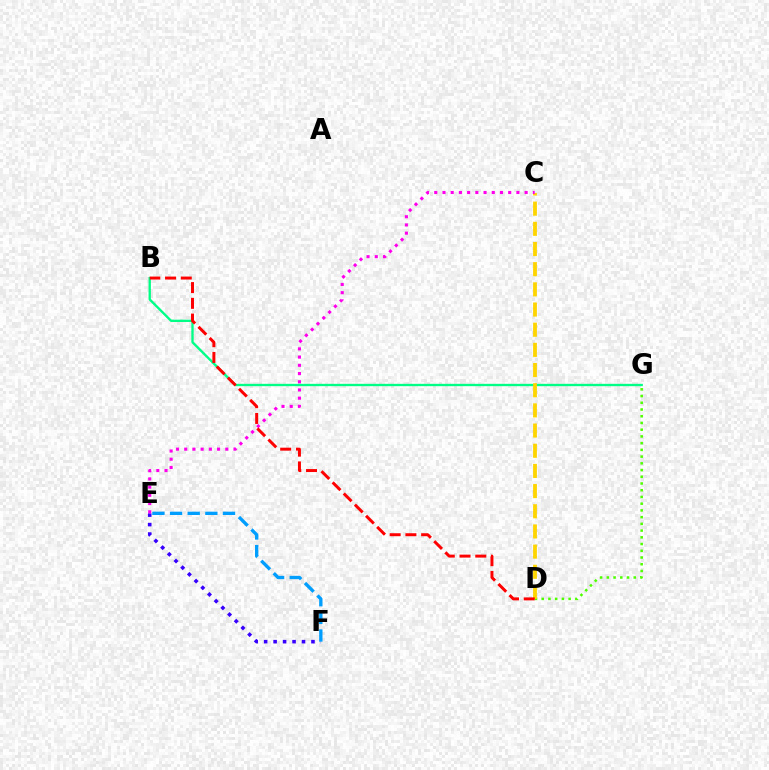{('E', 'F'): [{'color': '#3700ff', 'line_style': 'dotted', 'thickness': 2.57}, {'color': '#009eff', 'line_style': 'dashed', 'thickness': 2.4}], ('D', 'G'): [{'color': '#4fff00', 'line_style': 'dotted', 'thickness': 1.83}], ('B', 'G'): [{'color': '#00ff86', 'line_style': 'solid', 'thickness': 1.69}], ('C', 'D'): [{'color': '#ffd500', 'line_style': 'dashed', 'thickness': 2.74}], ('C', 'E'): [{'color': '#ff00ed', 'line_style': 'dotted', 'thickness': 2.23}], ('B', 'D'): [{'color': '#ff0000', 'line_style': 'dashed', 'thickness': 2.14}]}